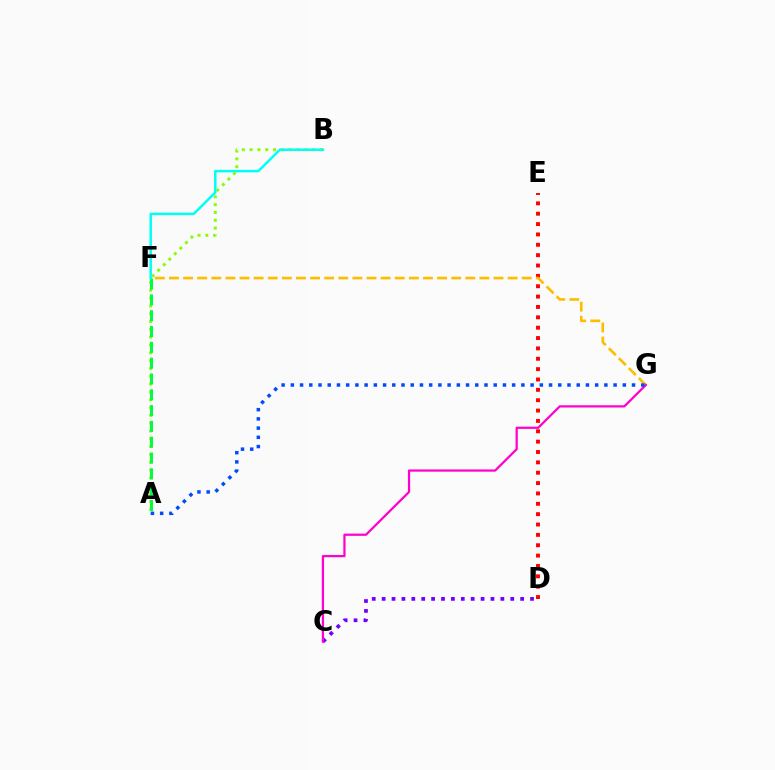{('A', 'B'): [{'color': '#84ff00', 'line_style': 'dotted', 'thickness': 2.12}], ('D', 'E'): [{'color': '#ff0000', 'line_style': 'dotted', 'thickness': 2.81}], ('A', 'F'): [{'color': '#00ff39', 'line_style': 'dashed', 'thickness': 2.15}], ('B', 'F'): [{'color': '#00fff6', 'line_style': 'solid', 'thickness': 1.79}], ('C', 'D'): [{'color': '#7200ff', 'line_style': 'dotted', 'thickness': 2.69}], ('F', 'G'): [{'color': '#ffbd00', 'line_style': 'dashed', 'thickness': 1.92}], ('C', 'G'): [{'color': '#ff00cf', 'line_style': 'solid', 'thickness': 1.61}], ('A', 'G'): [{'color': '#004bff', 'line_style': 'dotted', 'thickness': 2.51}]}